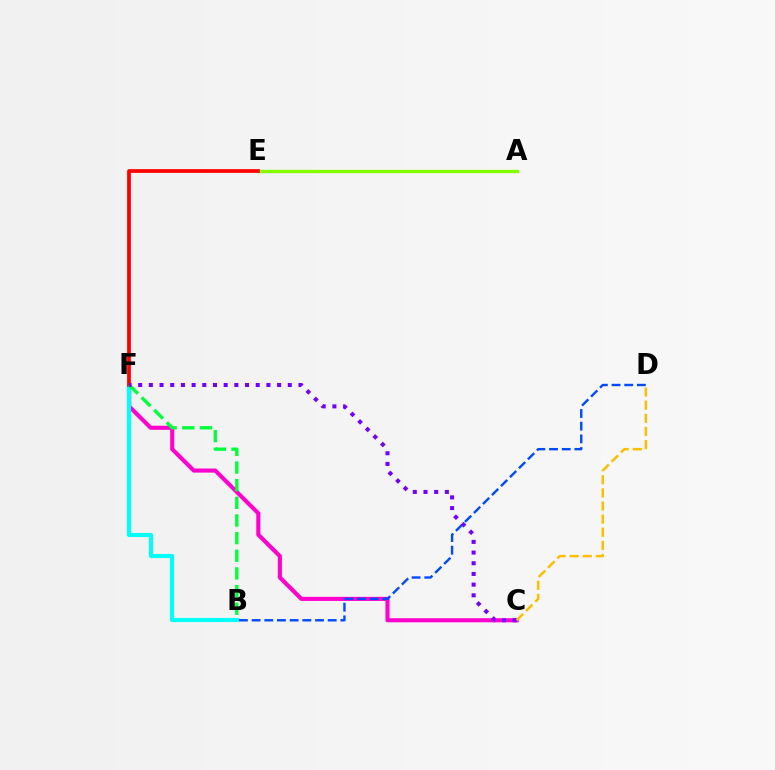{('C', 'F'): [{'color': '#ff00cf', 'line_style': 'solid', 'thickness': 2.95}, {'color': '#7200ff', 'line_style': 'dotted', 'thickness': 2.9}], ('B', 'F'): [{'color': '#00fff6', 'line_style': 'solid', 'thickness': 2.96}, {'color': '#00ff39', 'line_style': 'dashed', 'thickness': 2.4}], ('A', 'E'): [{'color': '#84ff00', 'line_style': 'solid', 'thickness': 2.42}], ('E', 'F'): [{'color': '#ff0000', 'line_style': 'solid', 'thickness': 2.68}], ('B', 'D'): [{'color': '#004bff', 'line_style': 'dashed', 'thickness': 1.72}], ('C', 'D'): [{'color': '#ffbd00', 'line_style': 'dashed', 'thickness': 1.78}]}